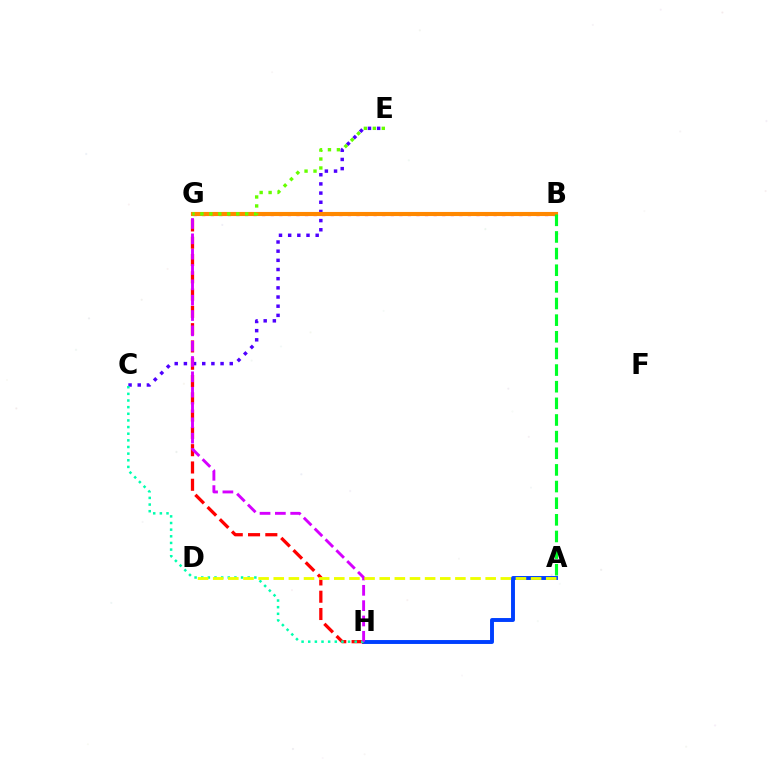{('A', 'H'): [{'color': '#003fff', 'line_style': 'solid', 'thickness': 2.82}], ('B', 'G'): [{'color': '#ff00a0', 'line_style': 'dotted', 'thickness': 2.33}, {'color': '#00c7ff', 'line_style': 'dotted', 'thickness': 2.0}, {'color': '#ff8800', 'line_style': 'solid', 'thickness': 2.95}], ('C', 'E'): [{'color': '#4f00ff', 'line_style': 'dotted', 'thickness': 2.49}], ('G', 'H'): [{'color': '#ff0000', 'line_style': 'dashed', 'thickness': 2.35}, {'color': '#d600ff', 'line_style': 'dashed', 'thickness': 2.08}], ('C', 'H'): [{'color': '#00ffaf', 'line_style': 'dotted', 'thickness': 1.8}], ('A', 'B'): [{'color': '#00ff27', 'line_style': 'dashed', 'thickness': 2.26}], ('E', 'G'): [{'color': '#66ff00', 'line_style': 'dotted', 'thickness': 2.43}], ('A', 'D'): [{'color': '#eeff00', 'line_style': 'dashed', 'thickness': 2.06}]}